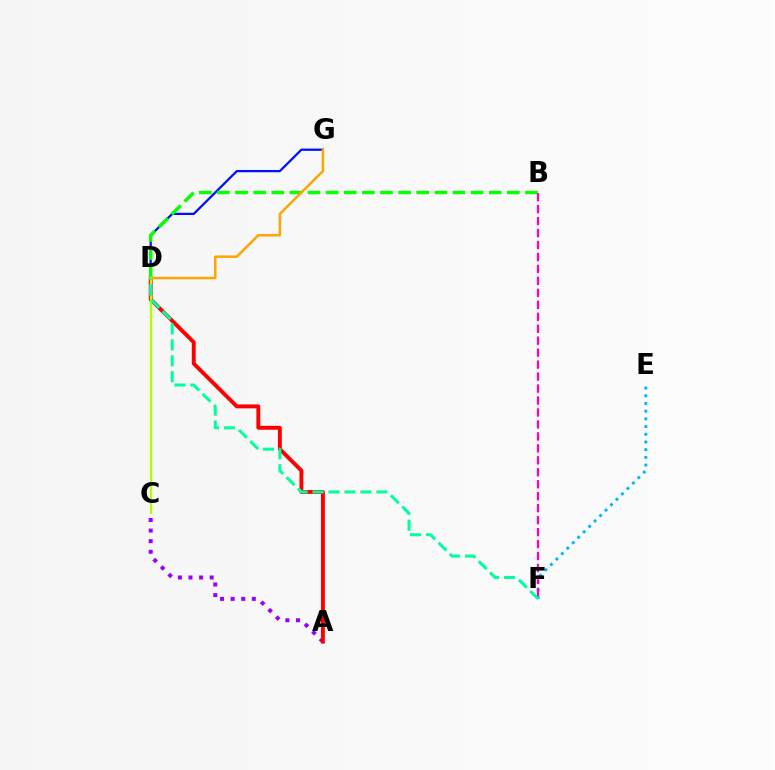{('A', 'C'): [{'color': '#9b00ff', 'line_style': 'dotted', 'thickness': 2.88}], ('D', 'G'): [{'color': '#0010ff', 'line_style': 'solid', 'thickness': 1.63}, {'color': '#ffa500', 'line_style': 'solid', 'thickness': 1.8}], ('A', 'D'): [{'color': '#ff0000', 'line_style': 'solid', 'thickness': 2.81}], ('B', 'D'): [{'color': '#08ff00', 'line_style': 'dashed', 'thickness': 2.46}], ('E', 'F'): [{'color': '#00b5ff', 'line_style': 'dotted', 'thickness': 2.09}], ('C', 'D'): [{'color': '#b3ff00', 'line_style': 'solid', 'thickness': 1.67}], ('D', 'F'): [{'color': '#00ff9d', 'line_style': 'dashed', 'thickness': 2.17}], ('B', 'F'): [{'color': '#ff00bd', 'line_style': 'dashed', 'thickness': 1.63}]}